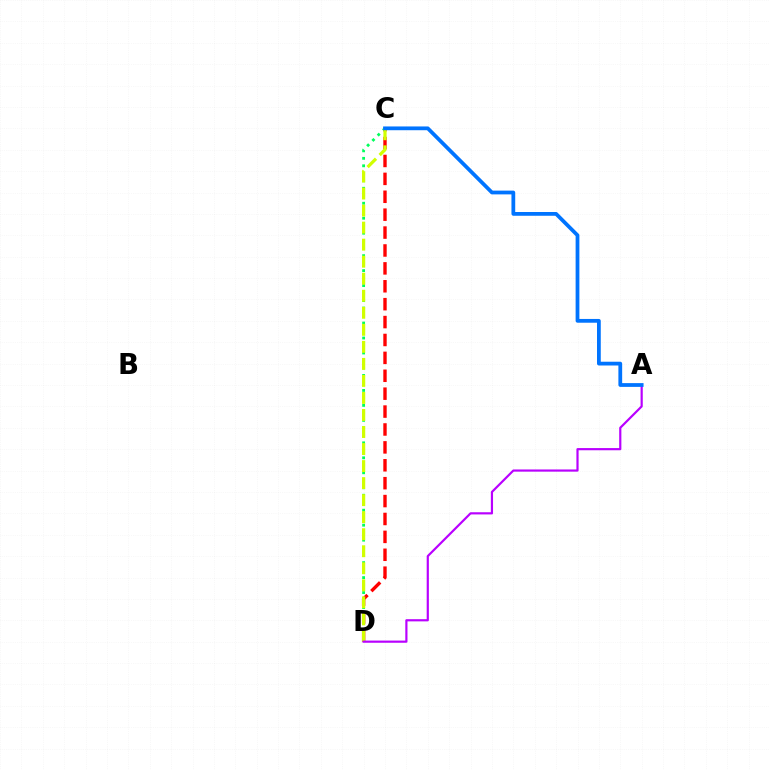{('C', 'D'): [{'color': '#ff0000', 'line_style': 'dashed', 'thickness': 2.43}, {'color': '#00ff5c', 'line_style': 'dotted', 'thickness': 2.03}, {'color': '#d1ff00', 'line_style': 'dashed', 'thickness': 2.31}], ('A', 'D'): [{'color': '#b900ff', 'line_style': 'solid', 'thickness': 1.57}], ('A', 'C'): [{'color': '#0074ff', 'line_style': 'solid', 'thickness': 2.71}]}